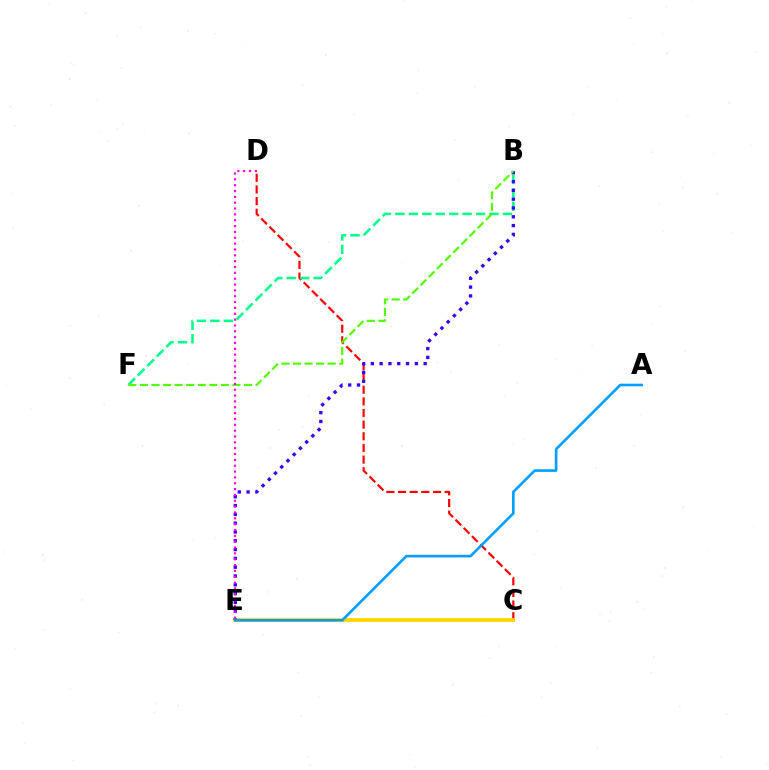{('C', 'D'): [{'color': '#ff0000', 'line_style': 'dashed', 'thickness': 1.58}], ('B', 'F'): [{'color': '#00ff86', 'line_style': 'dashed', 'thickness': 1.83}, {'color': '#4fff00', 'line_style': 'dashed', 'thickness': 1.57}], ('C', 'E'): [{'color': '#ffd500', 'line_style': 'solid', 'thickness': 2.8}], ('B', 'E'): [{'color': '#3700ff', 'line_style': 'dotted', 'thickness': 2.39}], ('A', 'E'): [{'color': '#009eff', 'line_style': 'solid', 'thickness': 1.89}], ('D', 'E'): [{'color': '#ff00ed', 'line_style': 'dotted', 'thickness': 1.59}]}